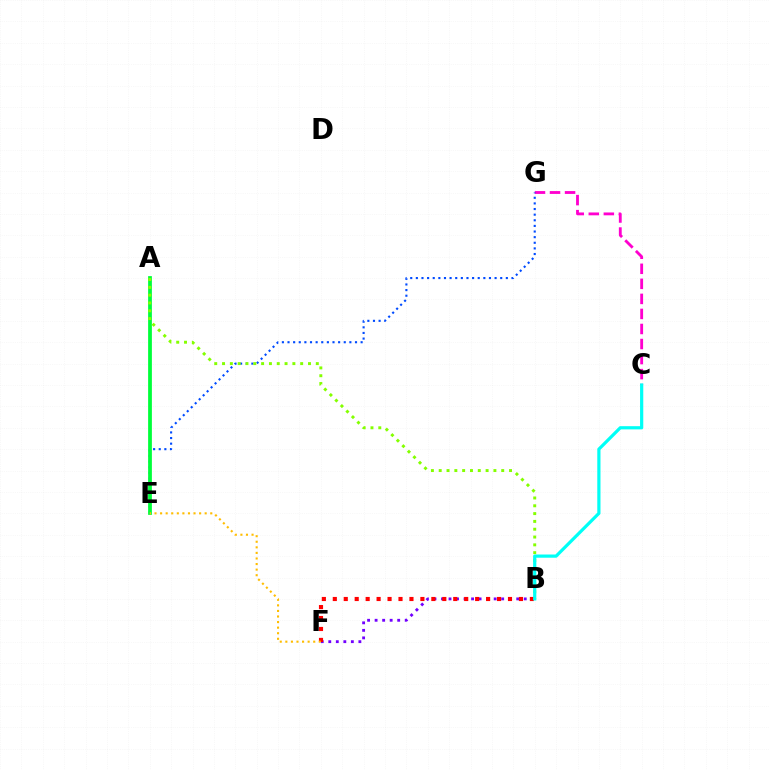{('C', 'G'): [{'color': '#ff00cf', 'line_style': 'dashed', 'thickness': 2.04}], ('E', 'G'): [{'color': '#004bff', 'line_style': 'dotted', 'thickness': 1.53}], ('B', 'F'): [{'color': '#7200ff', 'line_style': 'dotted', 'thickness': 2.04}, {'color': '#ff0000', 'line_style': 'dotted', 'thickness': 2.97}], ('A', 'E'): [{'color': '#00ff39', 'line_style': 'solid', 'thickness': 2.7}], ('E', 'F'): [{'color': '#ffbd00', 'line_style': 'dotted', 'thickness': 1.51}], ('A', 'B'): [{'color': '#84ff00', 'line_style': 'dotted', 'thickness': 2.12}], ('B', 'C'): [{'color': '#00fff6', 'line_style': 'solid', 'thickness': 2.31}]}